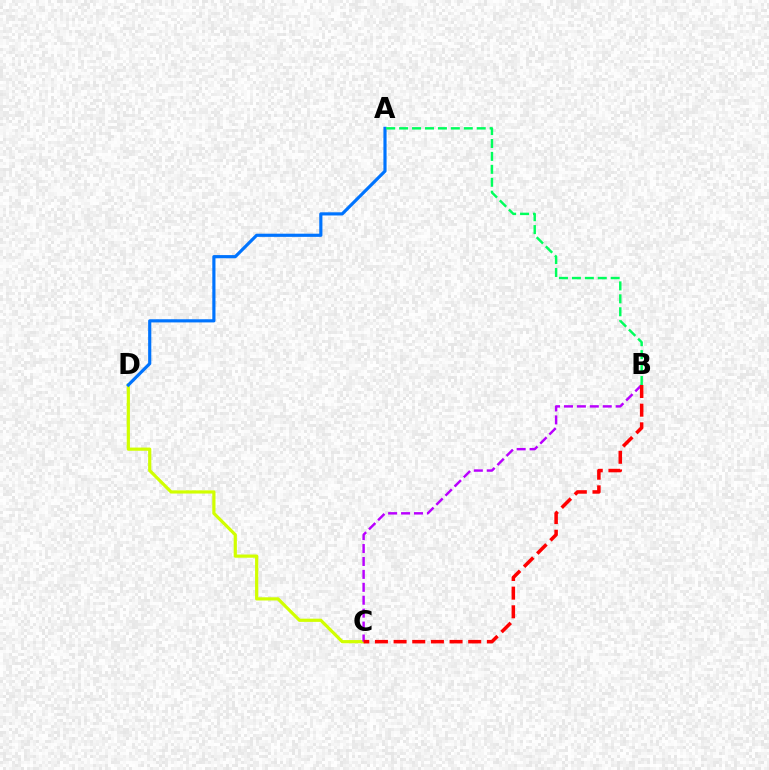{('C', 'D'): [{'color': '#d1ff00', 'line_style': 'solid', 'thickness': 2.3}], ('A', 'D'): [{'color': '#0074ff', 'line_style': 'solid', 'thickness': 2.28}], ('B', 'C'): [{'color': '#b900ff', 'line_style': 'dashed', 'thickness': 1.76}, {'color': '#ff0000', 'line_style': 'dashed', 'thickness': 2.53}], ('A', 'B'): [{'color': '#00ff5c', 'line_style': 'dashed', 'thickness': 1.76}]}